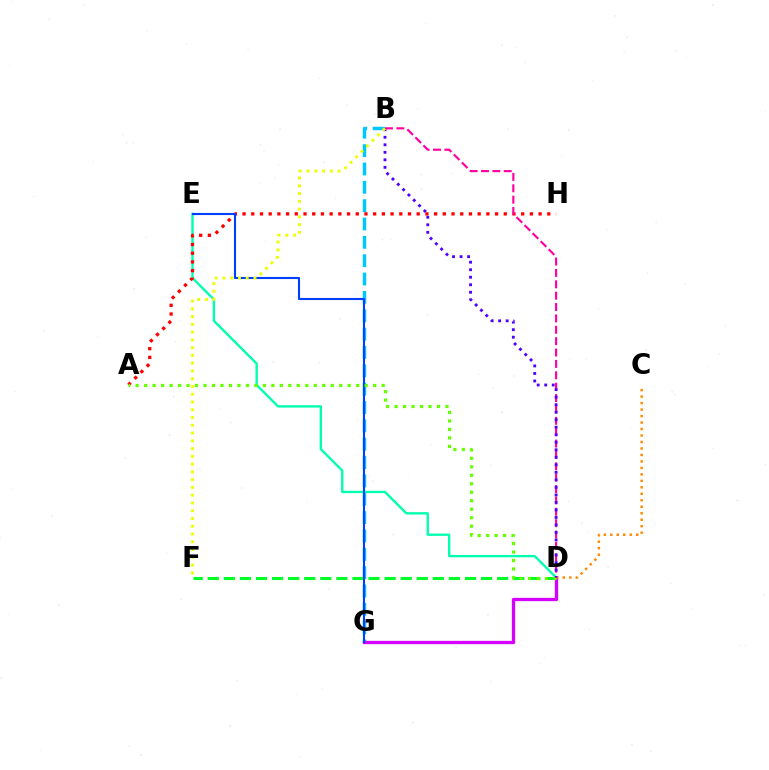{('D', 'E'): [{'color': '#00ffaf', 'line_style': 'solid', 'thickness': 1.7}], ('A', 'H'): [{'color': '#ff0000', 'line_style': 'dotted', 'thickness': 2.37}], ('B', 'G'): [{'color': '#00c7ff', 'line_style': 'dashed', 'thickness': 2.49}], ('D', 'F'): [{'color': '#00ff27', 'line_style': 'dashed', 'thickness': 2.18}], ('D', 'G'): [{'color': '#d600ff', 'line_style': 'solid', 'thickness': 2.38}], ('E', 'G'): [{'color': '#003fff', 'line_style': 'solid', 'thickness': 1.51}], ('C', 'D'): [{'color': '#ff8800', 'line_style': 'dotted', 'thickness': 1.76}], ('A', 'D'): [{'color': '#66ff00', 'line_style': 'dotted', 'thickness': 2.3}], ('B', 'D'): [{'color': '#ff00a0', 'line_style': 'dashed', 'thickness': 1.55}, {'color': '#4f00ff', 'line_style': 'dotted', 'thickness': 2.04}], ('B', 'F'): [{'color': '#eeff00', 'line_style': 'dotted', 'thickness': 2.11}]}